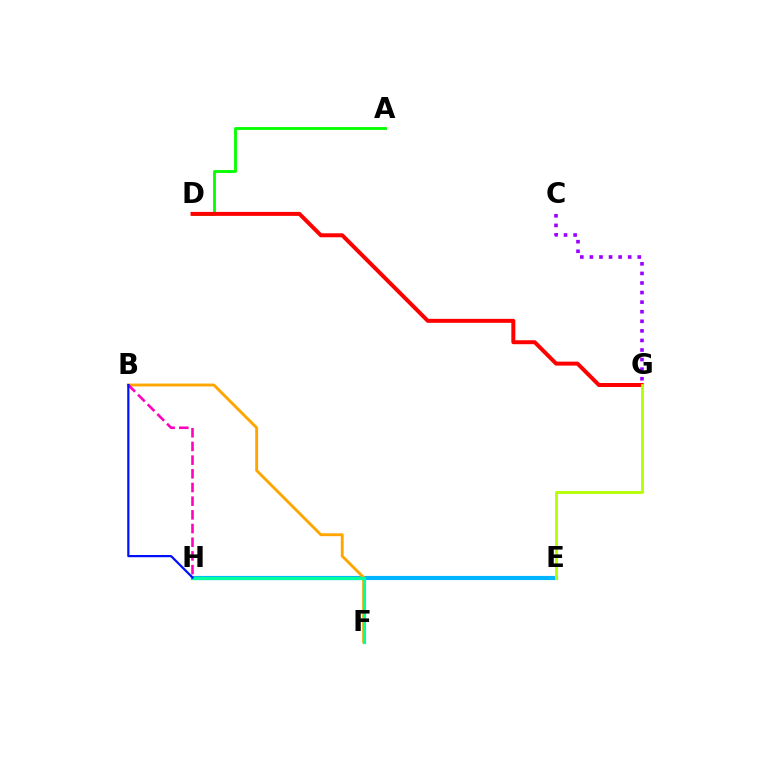{('A', 'D'): [{'color': '#08ff00', 'line_style': 'solid', 'thickness': 2.06}], ('E', 'H'): [{'color': '#00b5ff', 'line_style': 'solid', 'thickness': 2.98}], ('D', 'G'): [{'color': '#ff0000', 'line_style': 'solid', 'thickness': 2.86}], ('C', 'G'): [{'color': '#9b00ff', 'line_style': 'dotted', 'thickness': 2.6}], ('B', 'F'): [{'color': '#ffa500', 'line_style': 'solid', 'thickness': 2.07}], ('F', 'H'): [{'color': '#00ff9d', 'line_style': 'solid', 'thickness': 2.27}], ('B', 'H'): [{'color': '#ff00bd', 'line_style': 'dashed', 'thickness': 1.86}, {'color': '#0010ff', 'line_style': 'solid', 'thickness': 1.59}], ('E', 'G'): [{'color': '#b3ff00', 'line_style': 'solid', 'thickness': 2.04}]}